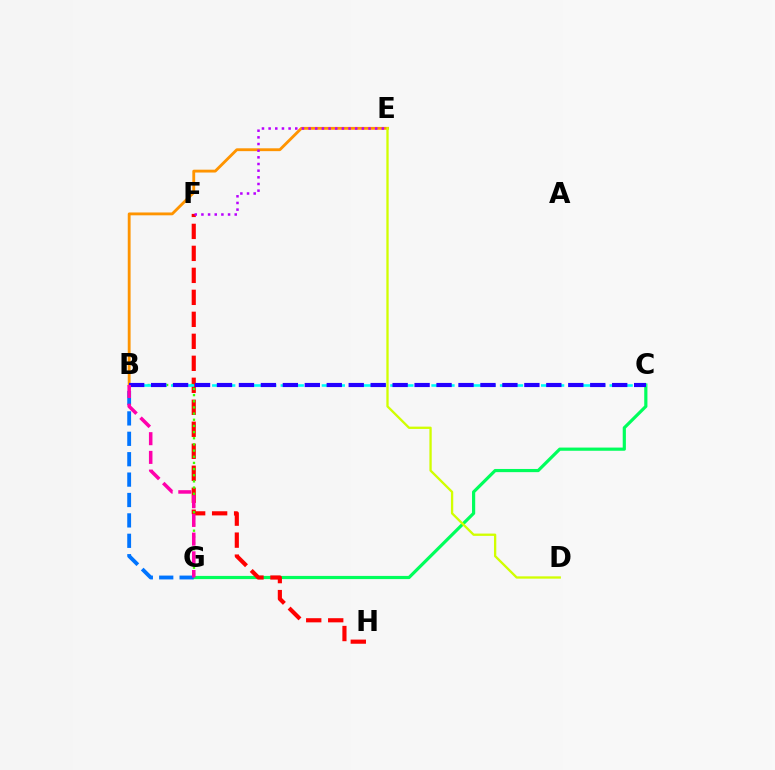{('C', 'G'): [{'color': '#00ff5c', 'line_style': 'solid', 'thickness': 2.29}], ('F', 'H'): [{'color': '#ff0000', 'line_style': 'dashed', 'thickness': 2.99}], ('B', 'G'): [{'color': '#0074ff', 'line_style': 'dashed', 'thickness': 2.77}, {'color': '#3dff00', 'line_style': 'dotted', 'thickness': 1.67}, {'color': '#ff00ac', 'line_style': 'dashed', 'thickness': 2.54}], ('B', 'E'): [{'color': '#ff9400', 'line_style': 'solid', 'thickness': 2.05}], ('D', 'E'): [{'color': '#d1ff00', 'line_style': 'solid', 'thickness': 1.67}], ('B', 'C'): [{'color': '#00fff6', 'line_style': 'dashed', 'thickness': 1.86}, {'color': '#2500ff', 'line_style': 'dashed', 'thickness': 2.98}], ('E', 'F'): [{'color': '#b900ff', 'line_style': 'dotted', 'thickness': 1.81}]}